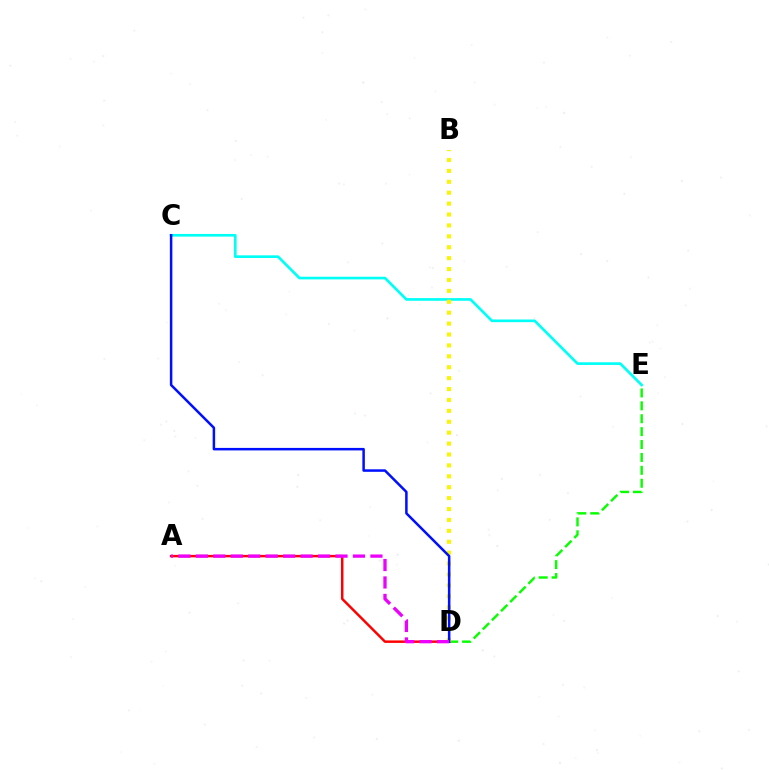{('D', 'E'): [{'color': '#08ff00', 'line_style': 'dashed', 'thickness': 1.75}], ('C', 'E'): [{'color': '#00fff6', 'line_style': 'solid', 'thickness': 1.92}], ('A', 'D'): [{'color': '#ff0000', 'line_style': 'solid', 'thickness': 1.78}, {'color': '#ee00ff', 'line_style': 'dashed', 'thickness': 2.37}], ('B', 'D'): [{'color': '#fcf500', 'line_style': 'dotted', 'thickness': 2.96}], ('C', 'D'): [{'color': '#0010ff', 'line_style': 'solid', 'thickness': 1.81}]}